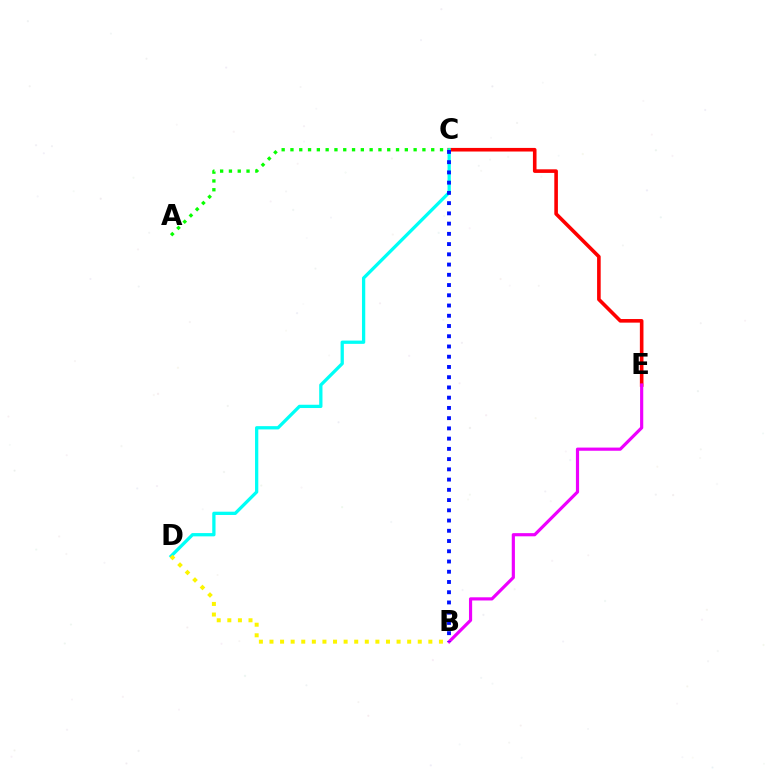{('C', 'E'): [{'color': '#ff0000', 'line_style': 'solid', 'thickness': 2.59}], ('B', 'E'): [{'color': '#ee00ff', 'line_style': 'solid', 'thickness': 2.28}], ('C', 'D'): [{'color': '#00fff6', 'line_style': 'solid', 'thickness': 2.36}], ('B', 'D'): [{'color': '#fcf500', 'line_style': 'dotted', 'thickness': 2.88}], ('A', 'C'): [{'color': '#08ff00', 'line_style': 'dotted', 'thickness': 2.39}], ('B', 'C'): [{'color': '#0010ff', 'line_style': 'dotted', 'thickness': 2.78}]}